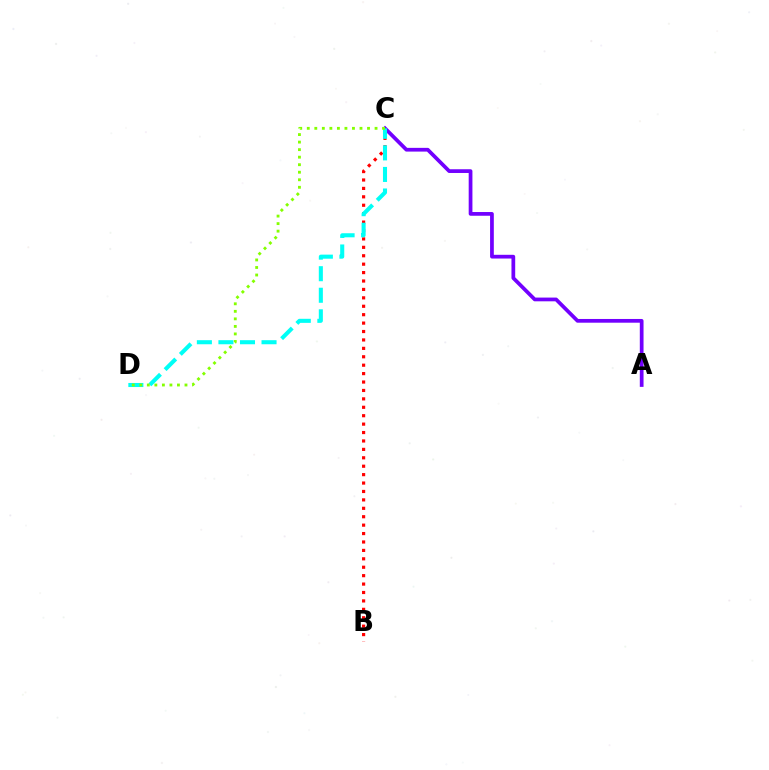{('B', 'C'): [{'color': '#ff0000', 'line_style': 'dotted', 'thickness': 2.29}], ('A', 'C'): [{'color': '#7200ff', 'line_style': 'solid', 'thickness': 2.69}], ('C', 'D'): [{'color': '#00fff6', 'line_style': 'dashed', 'thickness': 2.93}, {'color': '#84ff00', 'line_style': 'dotted', 'thickness': 2.05}]}